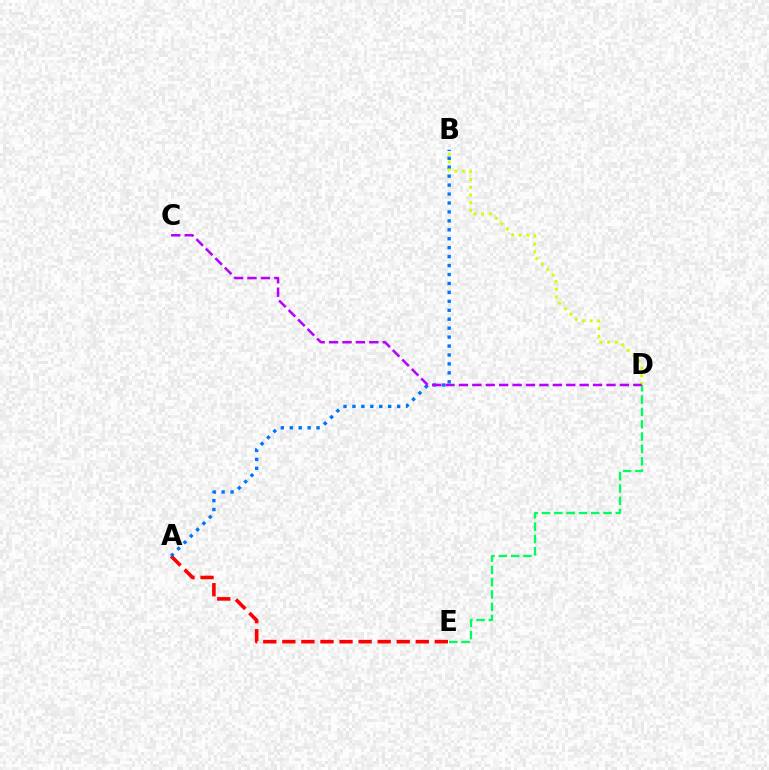{('A', 'E'): [{'color': '#ff0000', 'line_style': 'dashed', 'thickness': 2.59}], ('D', 'E'): [{'color': '#00ff5c', 'line_style': 'dashed', 'thickness': 1.67}], ('A', 'B'): [{'color': '#0074ff', 'line_style': 'dotted', 'thickness': 2.43}], ('B', 'D'): [{'color': '#d1ff00', 'line_style': 'dotted', 'thickness': 2.1}], ('C', 'D'): [{'color': '#b900ff', 'line_style': 'dashed', 'thickness': 1.82}]}